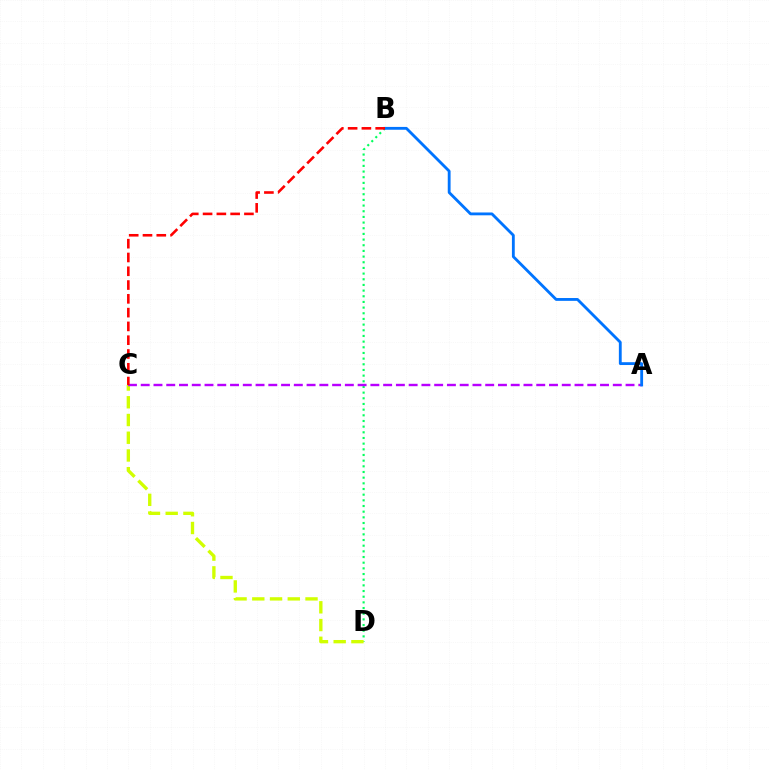{('B', 'D'): [{'color': '#00ff5c', 'line_style': 'dotted', 'thickness': 1.54}], ('C', 'D'): [{'color': '#d1ff00', 'line_style': 'dashed', 'thickness': 2.41}], ('A', 'C'): [{'color': '#b900ff', 'line_style': 'dashed', 'thickness': 1.73}], ('A', 'B'): [{'color': '#0074ff', 'line_style': 'solid', 'thickness': 2.04}], ('B', 'C'): [{'color': '#ff0000', 'line_style': 'dashed', 'thickness': 1.87}]}